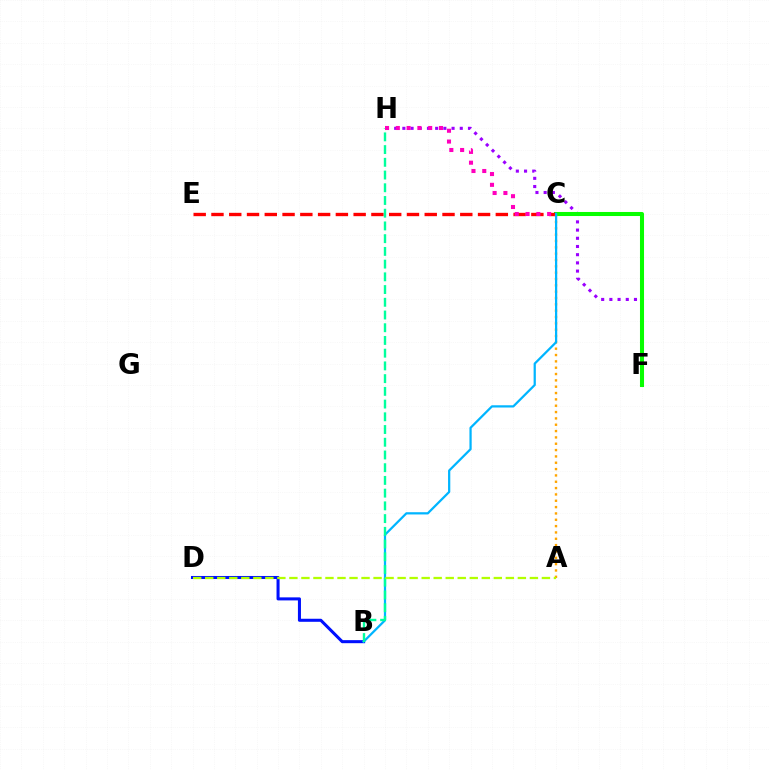{('B', 'D'): [{'color': '#0010ff', 'line_style': 'solid', 'thickness': 2.19}], ('F', 'H'): [{'color': '#9b00ff', 'line_style': 'dotted', 'thickness': 2.23}], ('C', 'F'): [{'color': '#08ff00', 'line_style': 'solid', 'thickness': 2.92}], ('C', 'E'): [{'color': '#ff0000', 'line_style': 'dashed', 'thickness': 2.41}], ('A', 'C'): [{'color': '#ffa500', 'line_style': 'dotted', 'thickness': 1.72}], ('B', 'C'): [{'color': '#00b5ff', 'line_style': 'solid', 'thickness': 1.61}], ('B', 'H'): [{'color': '#00ff9d', 'line_style': 'dashed', 'thickness': 1.73}], ('A', 'D'): [{'color': '#b3ff00', 'line_style': 'dashed', 'thickness': 1.63}], ('C', 'H'): [{'color': '#ff00bd', 'line_style': 'dotted', 'thickness': 2.93}]}